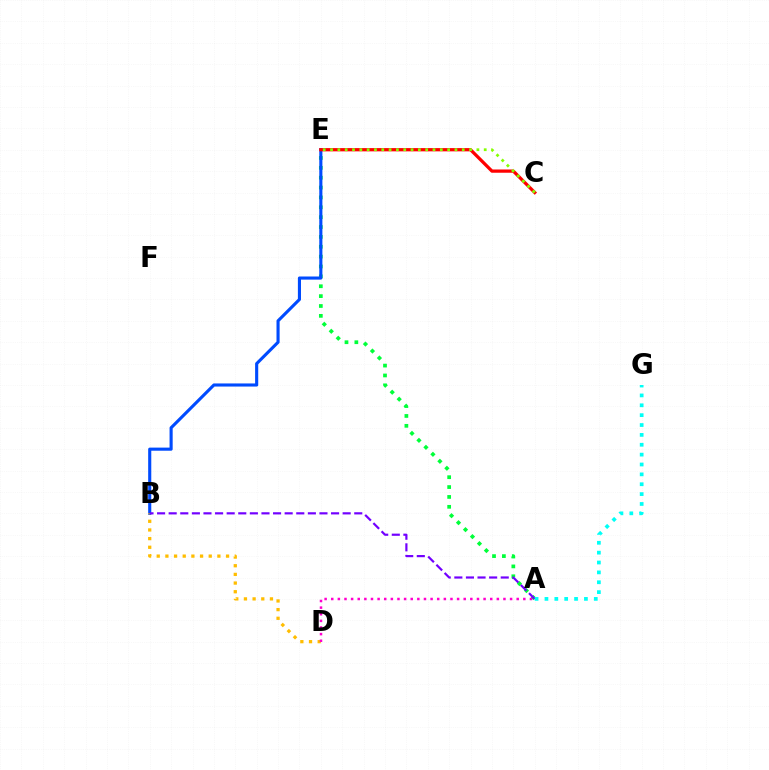{('A', 'E'): [{'color': '#00ff39', 'line_style': 'dotted', 'thickness': 2.68}], ('B', 'E'): [{'color': '#004bff', 'line_style': 'solid', 'thickness': 2.24}], ('C', 'E'): [{'color': '#ff0000', 'line_style': 'solid', 'thickness': 2.34}, {'color': '#84ff00', 'line_style': 'dotted', 'thickness': 1.99}], ('B', 'D'): [{'color': '#ffbd00', 'line_style': 'dotted', 'thickness': 2.35}], ('A', 'D'): [{'color': '#ff00cf', 'line_style': 'dotted', 'thickness': 1.8}], ('A', 'B'): [{'color': '#7200ff', 'line_style': 'dashed', 'thickness': 1.58}], ('A', 'G'): [{'color': '#00fff6', 'line_style': 'dotted', 'thickness': 2.68}]}